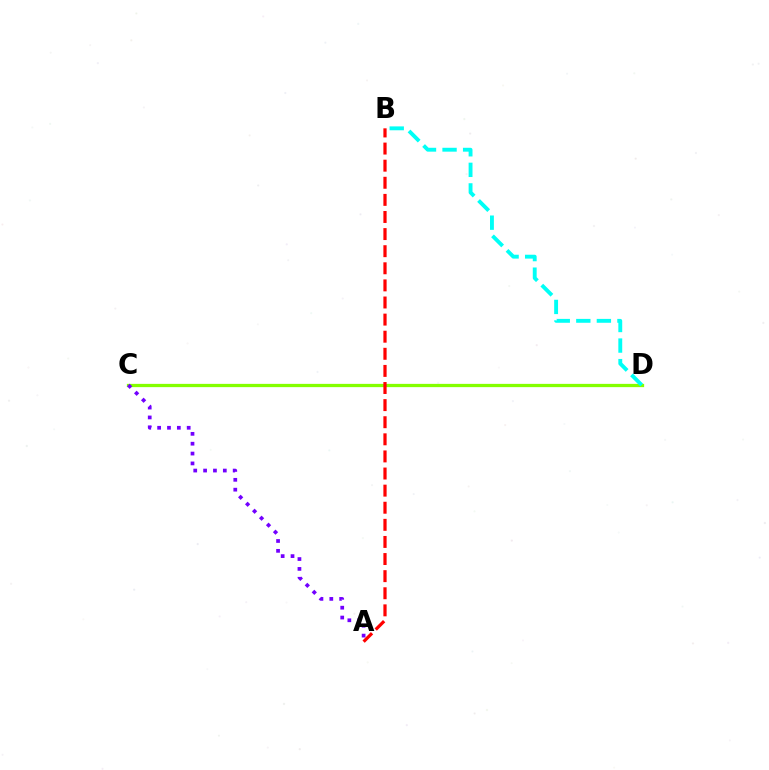{('C', 'D'): [{'color': '#84ff00', 'line_style': 'solid', 'thickness': 2.35}], ('A', 'C'): [{'color': '#7200ff', 'line_style': 'dotted', 'thickness': 2.68}], ('A', 'B'): [{'color': '#ff0000', 'line_style': 'dashed', 'thickness': 2.32}], ('B', 'D'): [{'color': '#00fff6', 'line_style': 'dashed', 'thickness': 2.79}]}